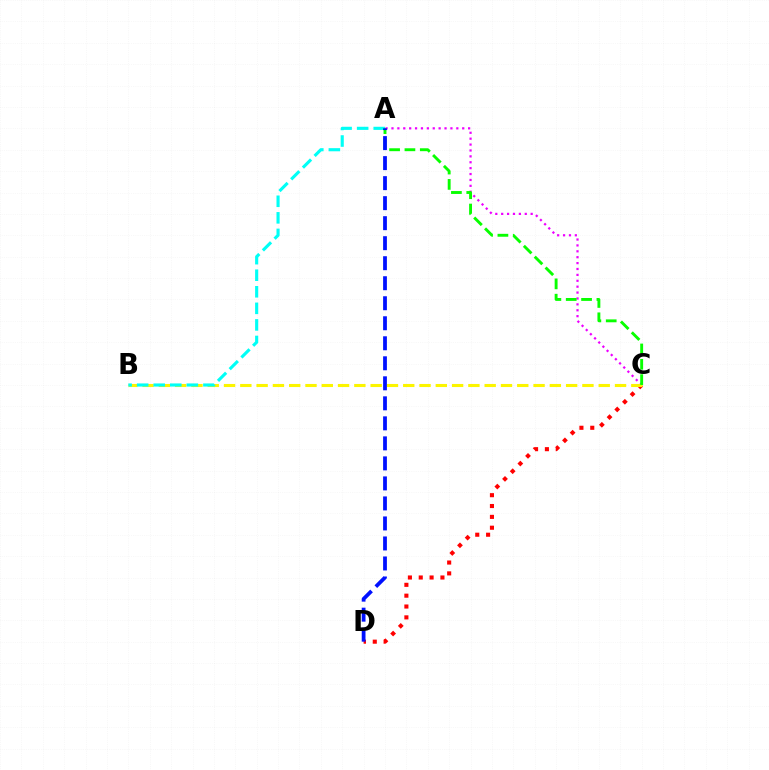{('C', 'D'): [{'color': '#ff0000', 'line_style': 'dotted', 'thickness': 2.95}], ('A', 'C'): [{'color': '#ee00ff', 'line_style': 'dotted', 'thickness': 1.6}, {'color': '#08ff00', 'line_style': 'dashed', 'thickness': 2.08}], ('B', 'C'): [{'color': '#fcf500', 'line_style': 'dashed', 'thickness': 2.21}], ('A', 'B'): [{'color': '#00fff6', 'line_style': 'dashed', 'thickness': 2.25}], ('A', 'D'): [{'color': '#0010ff', 'line_style': 'dashed', 'thickness': 2.72}]}